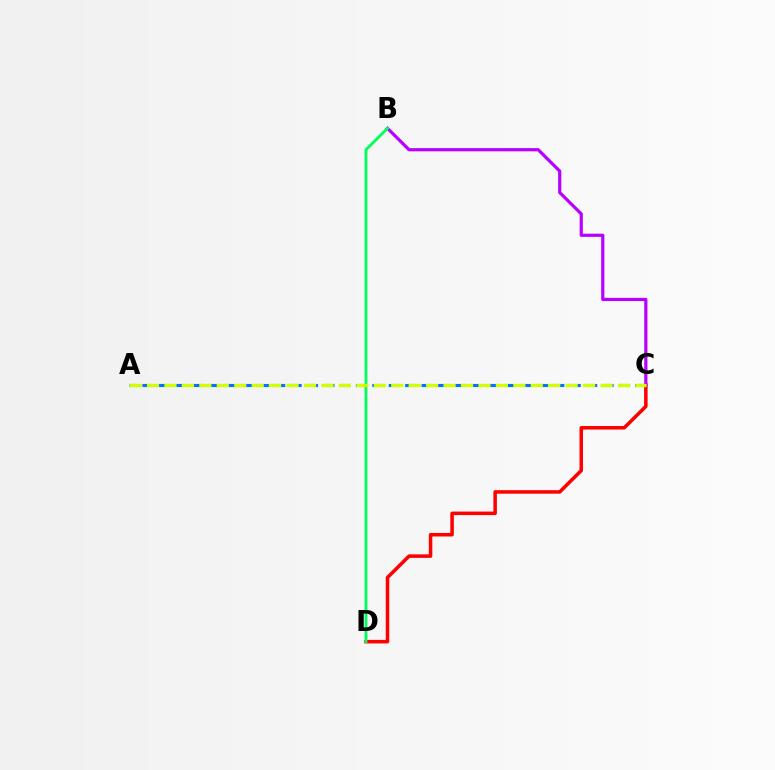{('C', 'D'): [{'color': '#ff0000', 'line_style': 'solid', 'thickness': 2.54}], ('B', 'C'): [{'color': '#b900ff', 'line_style': 'solid', 'thickness': 2.3}], ('B', 'D'): [{'color': '#00ff5c', 'line_style': 'solid', 'thickness': 2.05}], ('A', 'C'): [{'color': '#0074ff', 'line_style': 'dashed', 'thickness': 2.23}, {'color': '#d1ff00', 'line_style': 'dashed', 'thickness': 2.37}]}